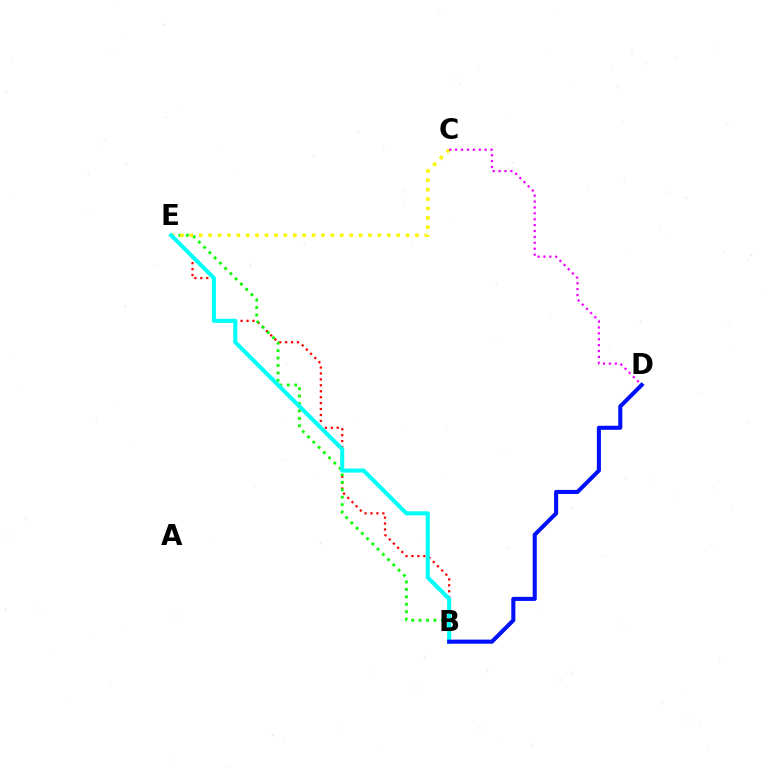{('B', 'E'): [{'color': '#ff0000', 'line_style': 'dotted', 'thickness': 1.61}, {'color': '#08ff00', 'line_style': 'dotted', 'thickness': 2.02}, {'color': '#00fff6', 'line_style': 'solid', 'thickness': 2.93}], ('C', 'E'): [{'color': '#fcf500', 'line_style': 'dotted', 'thickness': 2.55}], ('C', 'D'): [{'color': '#ee00ff', 'line_style': 'dotted', 'thickness': 1.6}], ('B', 'D'): [{'color': '#0010ff', 'line_style': 'solid', 'thickness': 2.93}]}